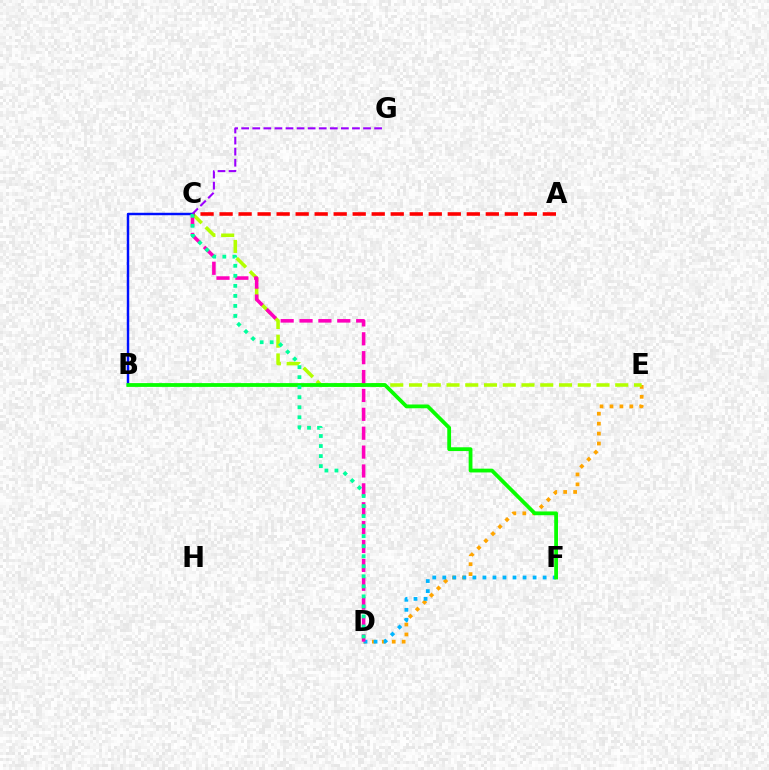{('D', 'E'): [{'color': '#ffa500', 'line_style': 'dotted', 'thickness': 2.7}], ('C', 'E'): [{'color': '#b3ff00', 'line_style': 'dashed', 'thickness': 2.55}], ('D', 'F'): [{'color': '#00b5ff', 'line_style': 'dotted', 'thickness': 2.73}], ('B', 'C'): [{'color': '#0010ff', 'line_style': 'solid', 'thickness': 1.77}], ('B', 'F'): [{'color': '#08ff00', 'line_style': 'solid', 'thickness': 2.73}], ('A', 'C'): [{'color': '#ff0000', 'line_style': 'dashed', 'thickness': 2.58}], ('C', 'D'): [{'color': '#ff00bd', 'line_style': 'dashed', 'thickness': 2.57}, {'color': '#00ff9d', 'line_style': 'dotted', 'thickness': 2.73}], ('C', 'G'): [{'color': '#9b00ff', 'line_style': 'dashed', 'thickness': 1.5}]}